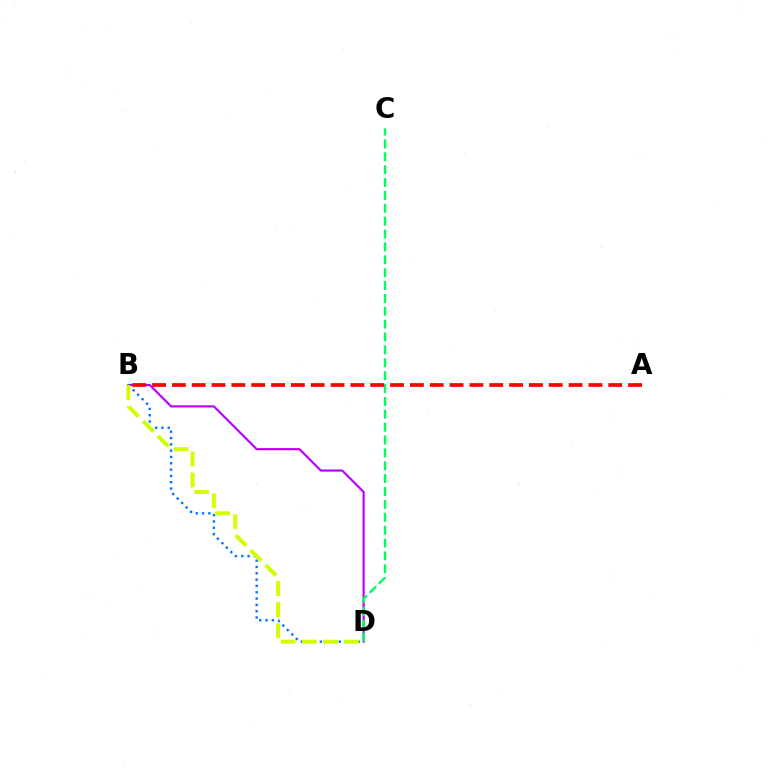{('B', 'D'): [{'color': '#b900ff', 'line_style': 'solid', 'thickness': 1.54}, {'color': '#0074ff', 'line_style': 'dotted', 'thickness': 1.72}, {'color': '#d1ff00', 'line_style': 'dashed', 'thickness': 2.87}], ('C', 'D'): [{'color': '#00ff5c', 'line_style': 'dashed', 'thickness': 1.75}], ('A', 'B'): [{'color': '#ff0000', 'line_style': 'dashed', 'thickness': 2.69}]}